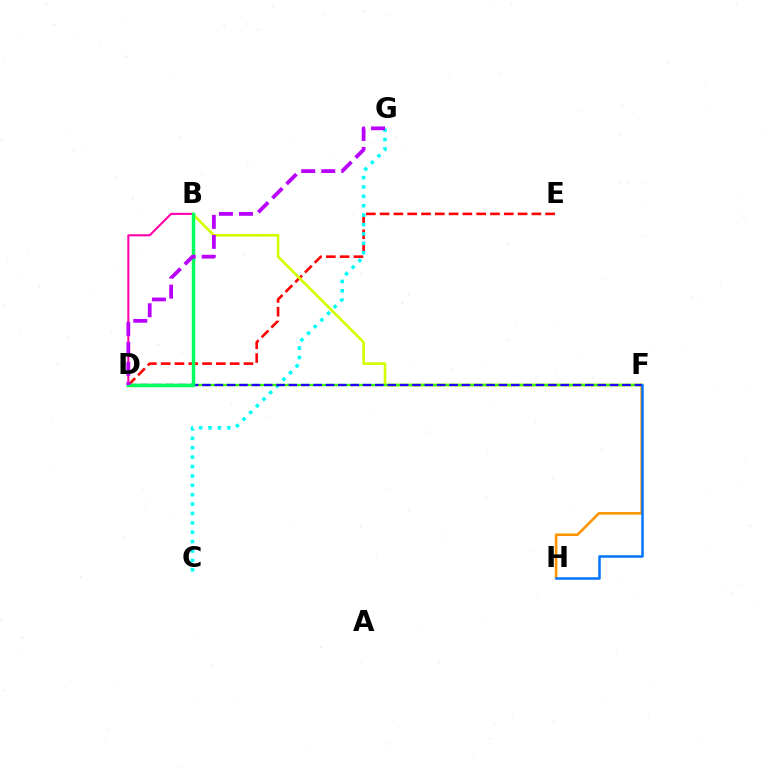{('D', 'E'): [{'color': '#ff0000', 'line_style': 'dashed', 'thickness': 1.87}], ('B', 'F'): [{'color': '#d1ff00', 'line_style': 'solid', 'thickness': 1.91}], ('B', 'D'): [{'color': '#ff00ac', 'line_style': 'solid', 'thickness': 1.5}, {'color': '#00ff5c', 'line_style': 'solid', 'thickness': 2.49}], ('F', 'H'): [{'color': '#ff9400', 'line_style': 'solid', 'thickness': 1.88}, {'color': '#0074ff', 'line_style': 'solid', 'thickness': 1.8}], ('C', 'G'): [{'color': '#00fff6', 'line_style': 'dotted', 'thickness': 2.55}], ('D', 'F'): [{'color': '#3dff00', 'line_style': 'solid', 'thickness': 1.69}, {'color': '#2500ff', 'line_style': 'dashed', 'thickness': 1.68}], ('D', 'G'): [{'color': '#b900ff', 'line_style': 'dashed', 'thickness': 2.72}]}